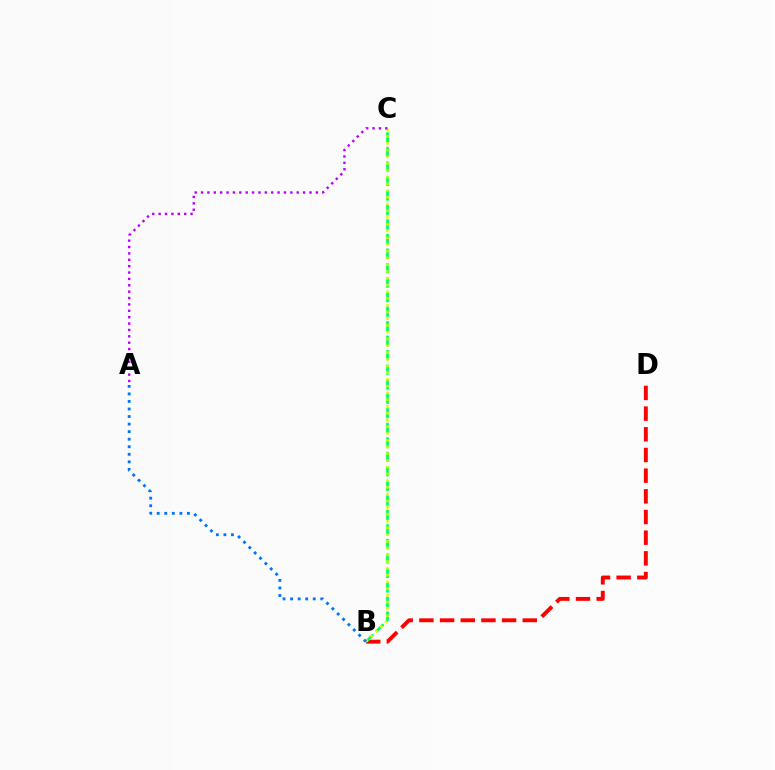{('B', 'D'): [{'color': '#ff0000', 'line_style': 'dashed', 'thickness': 2.81}], ('B', 'C'): [{'color': '#00ff5c', 'line_style': 'dashed', 'thickness': 1.97}, {'color': '#d1ff00', 'line_style': 'dotted', 'thickness': 1.83}], ('A', 'B'): [{'color': '#0074ff', 'line_style': 'dotted', 'thickness': 2.05}], ('A', 'C'): [{'color': '#b900ff', 'line_style': 'dotted', 'thickness': 1.73}]}